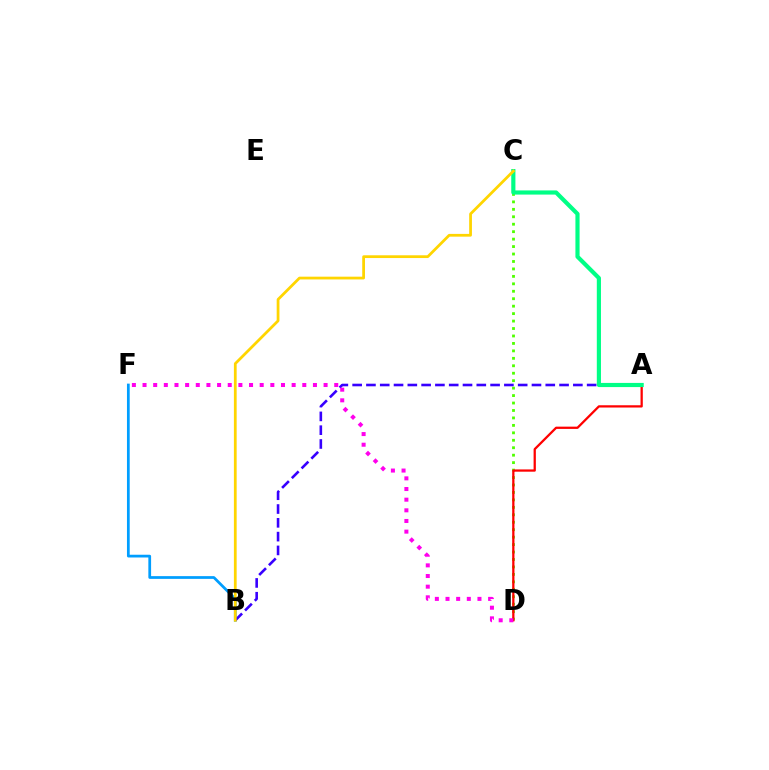{('B', 'F'): [{'color': '#009eff', 'line_style': 'solid', 'thickness': 1.98}], ('C', 'D'): [{'color': '#4fff00', 'line_style': 'dotted', 'thickness': 2.02}], ('A', 'B'): [{'color': '#3700ff', 'line_style': 'dashed', 'thickness': 1.87}], ('A', 'D'): [{'color': '#ff0000', 'line_style': 'solid', 'thickness': 1.63}], ('A', 'C'): [{'color': '#00ff86', 'line_style': 'solid', 'thickness': 3.0}], ('D', 'F'): [{'color': '#ff00ed', 'line_style': 'dotted', 'thickness': 2.89}], ('B', 'C'): [{'color': '#ffd500', 'line_style': 'solid', 'thickness': 1.99}]}